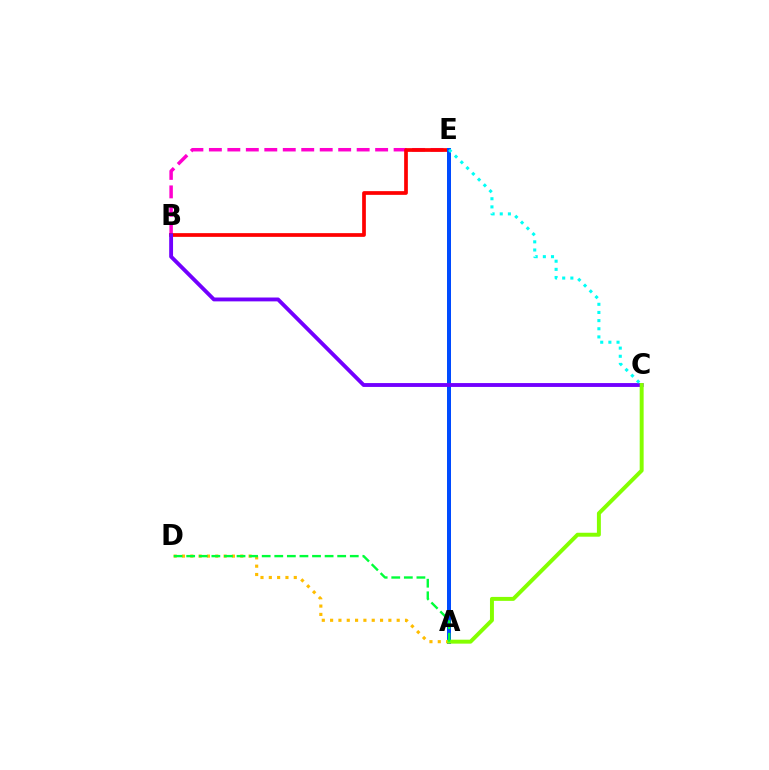{('B', 'E'): [{'color': '#ff00cf', 'line_style': 'dashed', 'thickness': 2.51}, {'color': '#ff0000', 'line_style': 'solid', 'thickness': 2.67}], ('A', 'E'): [{'color': '#004bff', 'line_style': 'solid', 'thickness': 2.88}], ('B', 'C'): [{'color': '#7200ff', 'line_style': 'solid', 'thickness': 2.78}], ('C', 'E'): [{'color': '#00fff6', 'line_style': 'dotted', 'thickness': 2.21}], ('A', 'D'): [{'color': '#ffbd00', 'line_style': 'dotted', 'thickness': 2.26}, {'color': '#00ff39', 'line_style': 'dashed', 'thickness': 1.71}], ('A', 'C'): [{'color': '#84ff00', 'line_style': 'solid', 'thickness': 2.84}]}